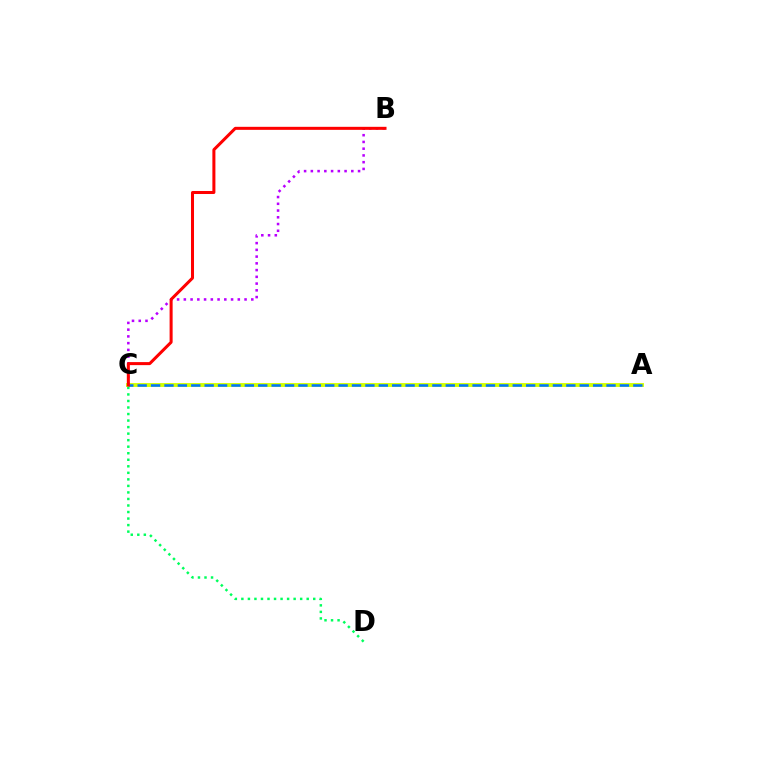{('C', 'D'): [{'color': '#00ff5c', 'line_style': 'dotted', 'thickness': 1.77}], ('A', 'C'): [{'color': '#d1ff00', 'line_style': 'solid', 'thickness': 2.79}, {'color': '#0074ff', 'line_style': 'dashed', 'thickness': 1.82}], ('B', 'C'): [{'color': '#b900ff', 'line_style': 'dotted', 'thickness': 1.83}, {'color': '#ff0000', 'line_style': 'solid', 'thickness': 2.18}]}